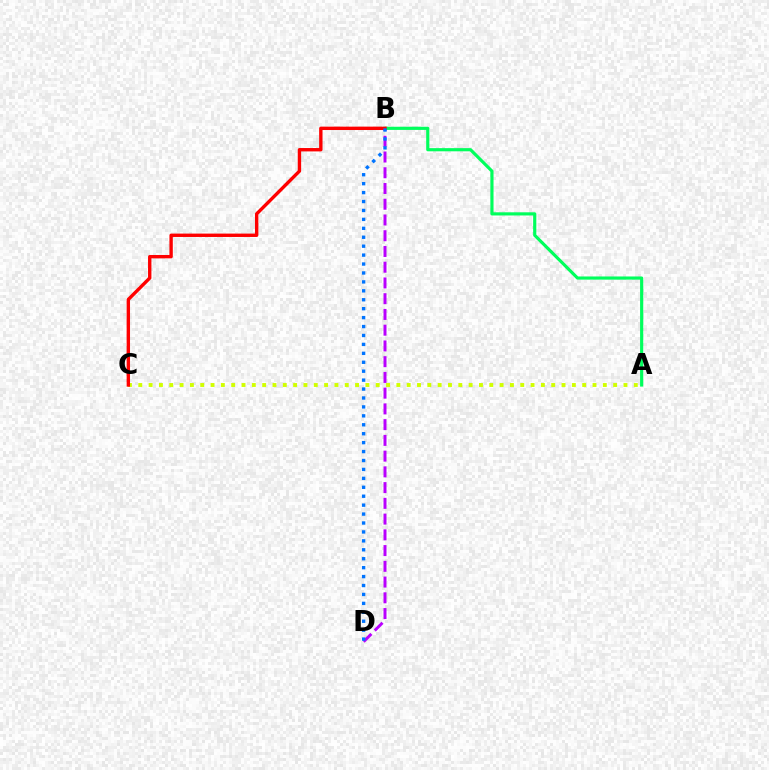{('B', 'D'): [{'color': '#b900ff', 'line_style': 'dashed', 'thickness': 2.14}, {'color': '#0074ff', 'line_style': 'dotted', 'thickness': 2.43}], ('A', 'C'): [{'color': '#d1ff00', 'line_style': 'dotted', 'thickness': 2.8}], ('A', 'B'): [{'color': '#00ff5c', 'line_style': 'solid', 'thickness': 2.28}], ('B', 'C'): [{'color': '#ff0000', 'line_style': 'solid', 'thickness': 2.43}]}